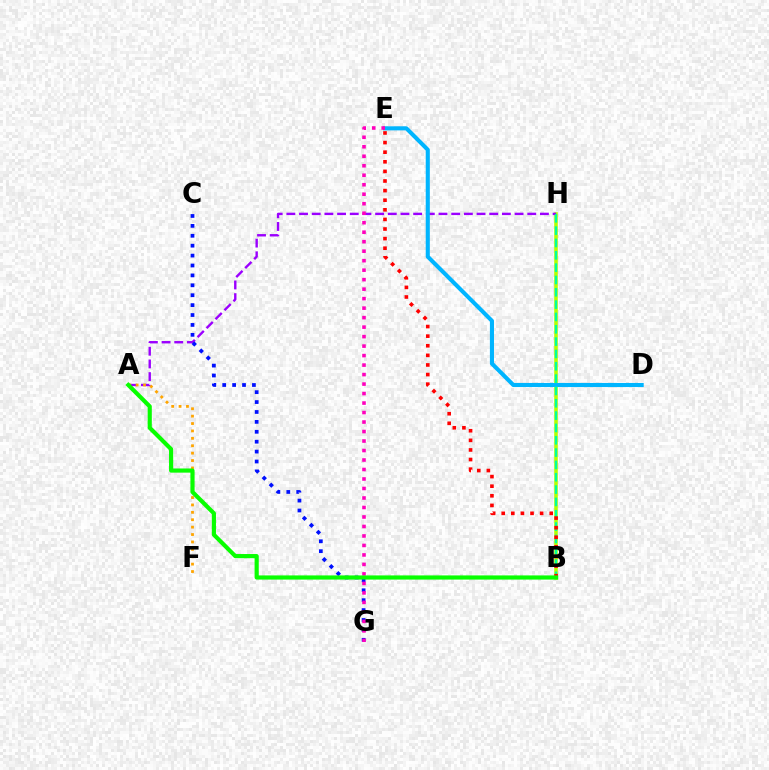{('B', 'H'): [{'color': '#b3ff00', 'line_style': 'solid', 'thickness': 2.56}, {'color': '#00ff9d', 'line_style': 'dashed', 'thickness': 1.68}], ('A', 'H'): [{'color': '#9b00ff', 'line_style': 'dashed', 'thickness': 1.72}], ('D', 'E'): [{'color': '#00b5ff', 'line_style': 'solid', 'thickness': 2.94}], ('C', 'G'): [{'color': '#0010ff', 'line_style': 'dotted', 'thickness': 2.69}], ('A', 'F'): [{'color': '#ffa500', 'line_style': 'dotted', 'thickness': 2.01}], ('E', 'G'): [{'color': '#ff00bd', 'line_style': 'dotted', 'thickness': 2.58}], ('B', 'E'): [{'color': '#ff0000', 'line_style': 'dotted', 'thickness': 2.61}], ('A', 'B'): [{'color': '#08ff00', 'line_style': 'solid', 'thickness': 3.0}]}